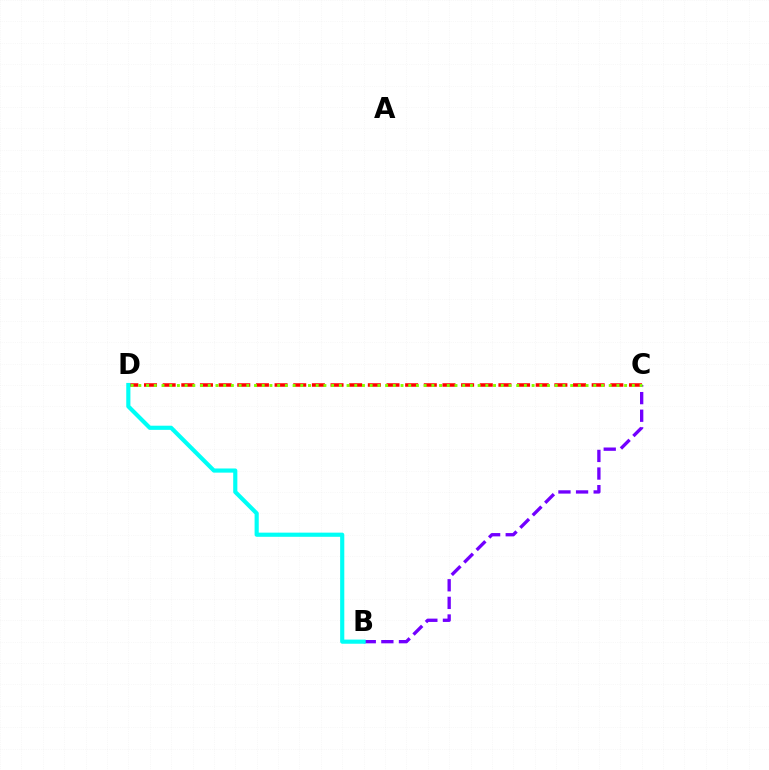{('B', 'C'): [{'color': '#7200ff', 'line_style': 'dashed', 'thickness': 2.39}], ('C', 'D'): [{'color': '#ff0000', 'line_style': 'dashed', 'thickness': 2.53}, {'color': '#84ff00', 'line_style': 'dotted', 'thickness': 2.09}], ('B', 'D'): [{'color': '#00fff6', 'line_style': 'solid', 'thickness': 2.99}]}